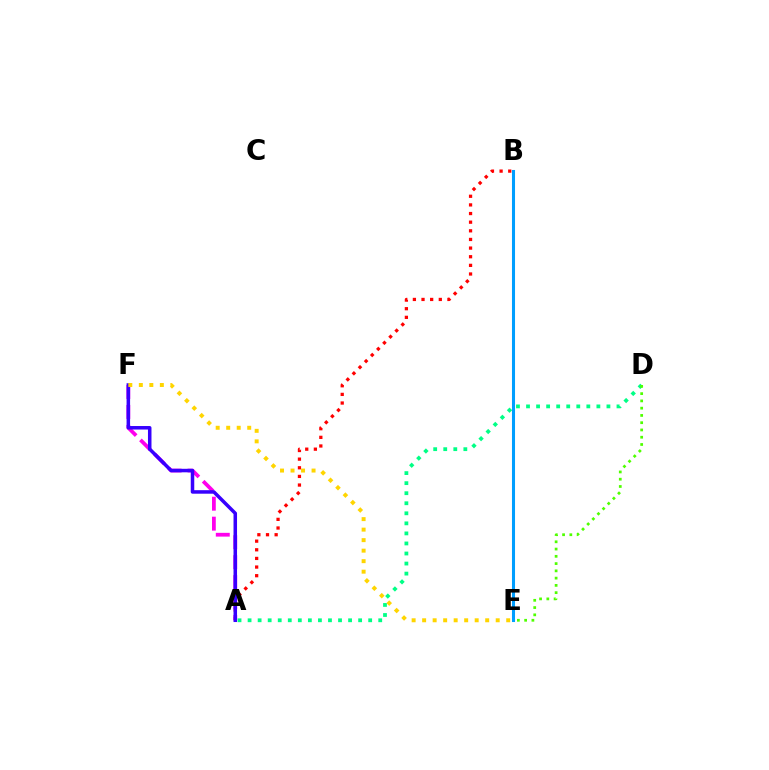{('A', 'B'): [{'color': '#ff0000', 'line_style': 'dotted', 'thickness': 2.35}], ('A', 'F'): [{'color': '#ff00ed', 'line_style': 'dashed', 'thickness': 2.71}, {'color': '#3700ff', 'line_style': 'solid', 'thickness': 2.53}], ('A', 'D'): [{'color': '#00ff86', 'line_style': 'dotted', 'thickness': 2.73}], ('D', 'E'): [{'color': '#4fff00', 'line_style': 'dotted', 'thickness': 1.97}], ('E', 'F'): [{'color': '#ffd500', 'line_style': 'dotted', 'thickness': 2.86}], ('B', 'E'): [{'color': '#009eff', 'line_style': 'solid', 'thickness': 2.2}]}